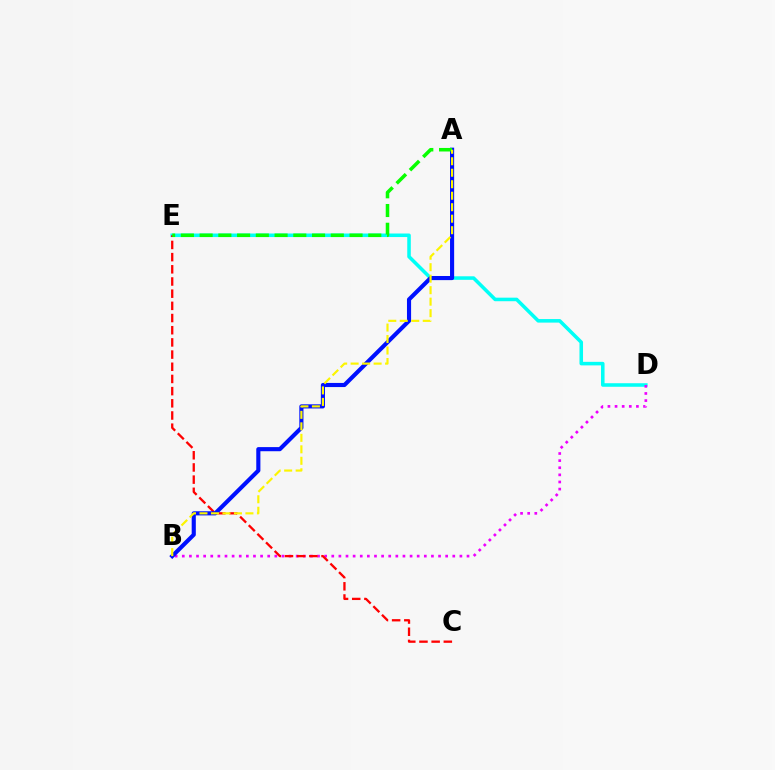{('D', 'E'): [{'color': '#00fff6', 'line_style': 'solid', 'thickness': 2.55}], ('B', 'D'): [{'color': '#ee00ff', 'line_style': 'dotted', 'thickness': 1.93}], ('C', 'E'): [{'color': '#ff0000', 'line_style': 'dashed', 'thickness': 1.65}], ('A', 'B'): [{'color': '#0010ff', 'line_style': 'solid', 'thickness': 2.97}, {'color': '#fcf500', 'line_style': 'dashed', 'thickness': 1.56}], ('A', 'E'): [{'color': '#08ff00', 'line_style': 'dashed', 'thickness': 2.55}]}